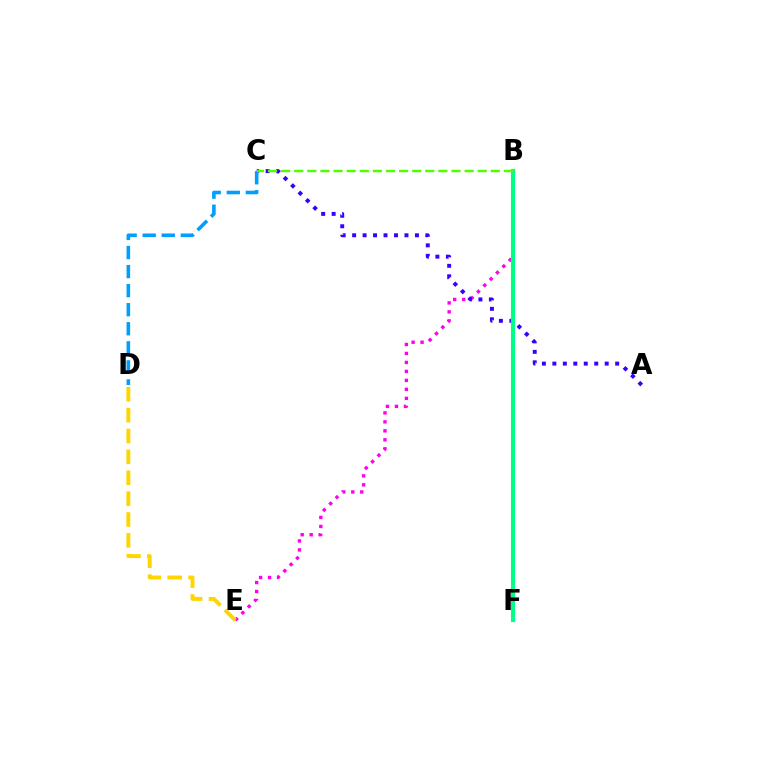{('B', 'E'): [{'color': '#ff00ed', 'line_style': 'dotted', 'thickness': 2.44}], ('A', 'C'): [{'color': '#3700ff', 'line_style': 'dotted', 'thickness': 2.84}], ('B', 'F'): [{'color': '#ff0000', 'line_style': 'solid', 'thickness': 2.66}, {'color': '#00ff86', 'line_style': 'solid', 'thickness': 2.99}], ('C', 'D'): [{'color': '#009eff', 'line_style': 'dashed', 'thickness': 2.59}], ('B', 'C'): [{'color': '#4fff00', 'line_style': 'dashed', 'thickness': 1.78}], ('D', 'E'): [{'color': '#ffd500', 'line_style': 'dashed', 'thickness': 2.84}]}